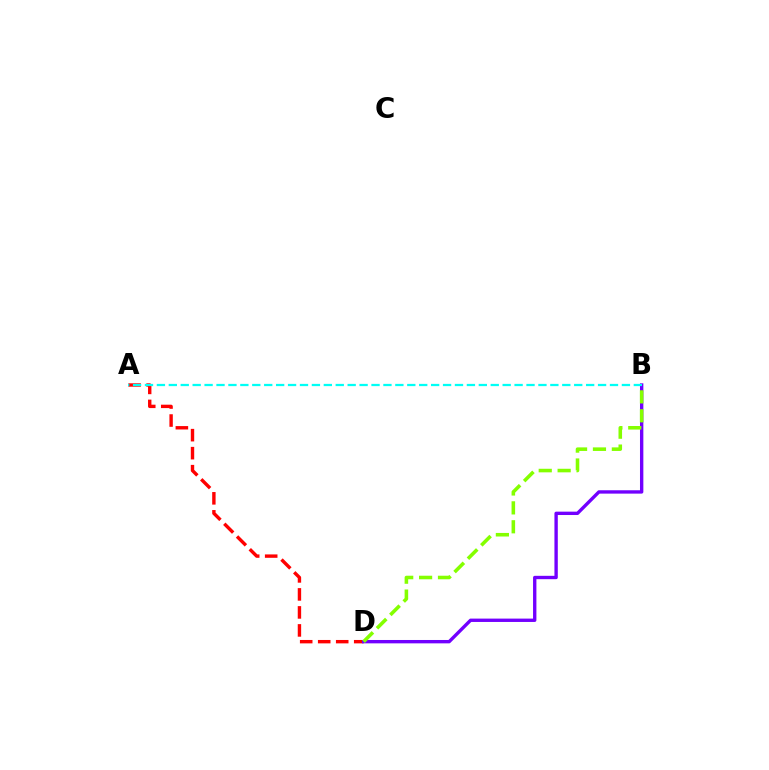{('A', 'D'): [{'color': '#ff0000', 'line_style': 'dashed', 'thickness': 2.45}], ('B', 'D'): [{'color': '#7200ff', 'line_style': 'solid', 'thickness': 2.42}, {'color': '#84ff00', 'line_style': 'dashed', 'thickness': 2.57}], ('A', 'B'): [{'color': '#00fff6', 'line_style': 'dashed', 'thickness': 1.62}]}